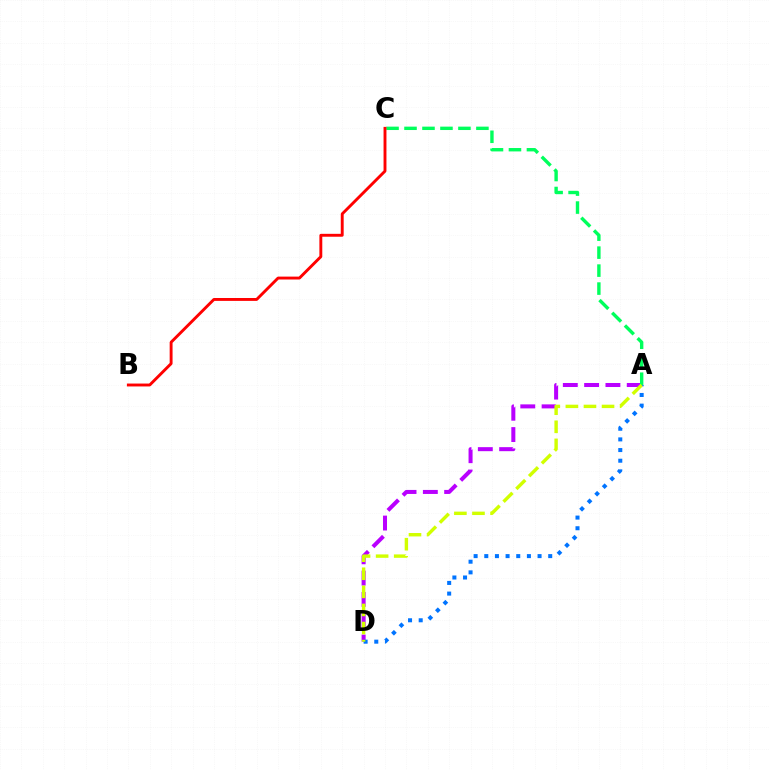{('A', 'D'): [{'color': '#b900ff', 'line_style': 'dashed', 'thickness': 2.89}, {'color': '#0074ff', 'line_style': 'dotted', 'thickness': 2.9}, {'color': '#d1ff00', 'line_style': 'dashed', 'thickness': 2.46}], ('A', 'C'): [{'color': '#00ff5c', 'line_style': 'dashed', 'thickness': 2.44}], ('B', 'C'): [{'color': '#ff0000', 'line_style': 'solid', 'thickness': 2.09}]}